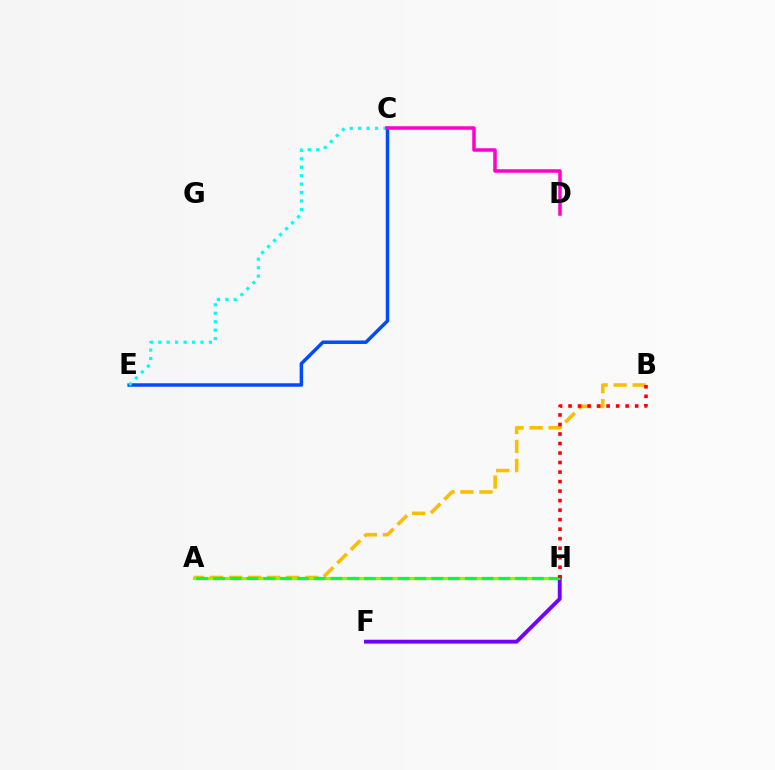{('A', 'B'): [{'color': '#ffbd00', 'line_style': 'dashed', 'thickness': 2.59}], ('A', 'H'): [{'color': '#84ff00', 'line_style': 'solid', 'thickness': 2.25}, {'color': '#00ff39', 'line_style': 'dashed', 'thickness': 2.28}], ('C', 'E'): [{'color': '#004bff', 'line_style': 'solid', 'thickness': 2.51}, {'color': '#00fff6', 'line_style': 'dotted', 'thickness': 2.3}], ('F', 'H'): [{'color': '#7200ff', 'line_style': 'solid', 'thickness': 2.78}], ('B', 'H'): [{'color': '#ff0000', 'line_style': 'dotted', 'thickness': 2.59}], ('C', 'D'): [{'color': '#ff00cf', 'line_style': 'solid', 'thickness': 2.53}]}